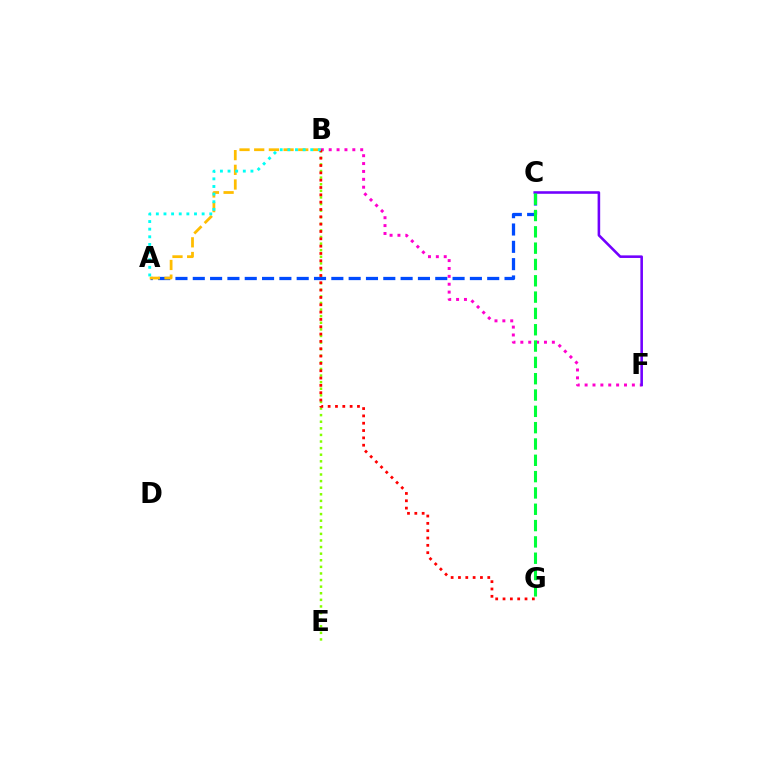{('B', 'F'): [{'color': '#ff00cf', 'line_style': 'dotted', 'thickness': 2.14}], ('C', 'F'): [{'color': '#7200ff', 'line_style': 'solid', 'thickness': 1.86}], ('B', 'E'): [{'color': '#84ff00', 'line_style': 'dotted', 'thickness': 1.79}], ('A', 'C'): [{'color': '#004bff', 'line_style': 'dashed', 'thickness': 2.35}], ('A', 'B'): [{'color': '#ffbd00', 'line_style': 'dashed', 'thickness': 1.99}, {'color': '#00fff6', 'line_style': 'dotted', 'thickness': 2.07}], ('C', 'G'): [{'color': '#00ff39', 'line_style': 'dashed', 'thickness': 2.22}], ('B', 'G'): [{'color': '#ff0000', 'line_style': 'dotted', 'thickness': 1.99}]}